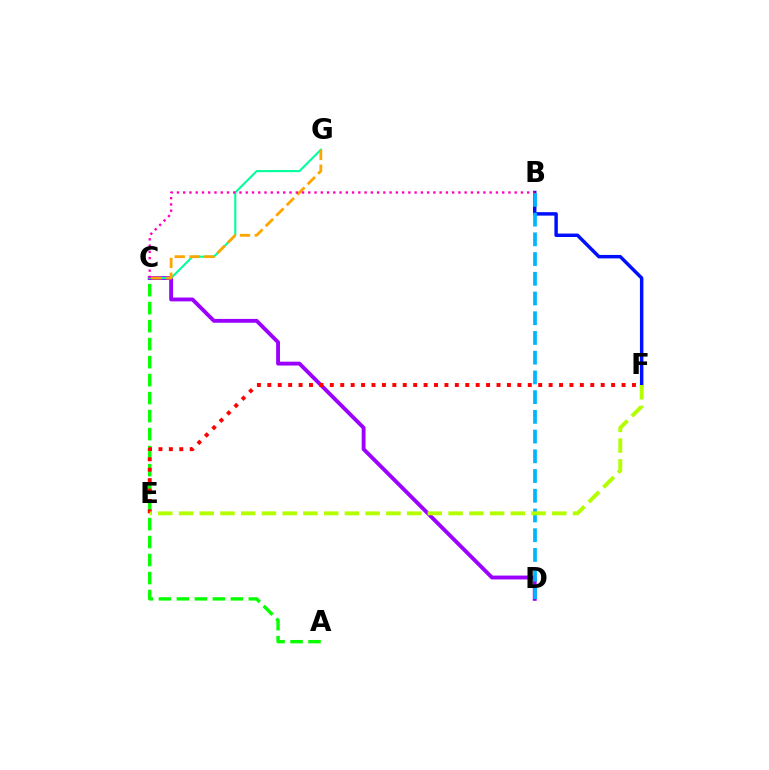{('C', 'D'): [{'color': '#9b00ff', 'line_style': 'solid', 'thickness': 2.77}], ('B', 'F'): [{'color': '#0010ff', 'line_style': 'solid', 'thickness': 2.49}], ('B', 'D'): [{'color': '#00b5ff', 'line_style': 'dashed', 'thickness': 2.68}], ('C', 'G'): [{'color': '#00ff9d', 'line_style': 'solid', 'thickness': 1.5}, {'color': '#ffa500', 'line_style': 'dashed', 'thickness': 2.01}], ('A', 'C'): [{'color': '#08ff00', 'line_style': 'dashed', 'thickness': 2.44}], ('B', 'C'): [{'color': '#ff00bd', 'line_style': 'dotted', 'thickness': 1.7}], ('E', 'F'): [{'color': '#ff0000', 'line_style': 'dotted', 'thickness': 2.83}, {'color': '#b3ff00', 'line_style': 'dashed', 'thickness': 2.82}]}